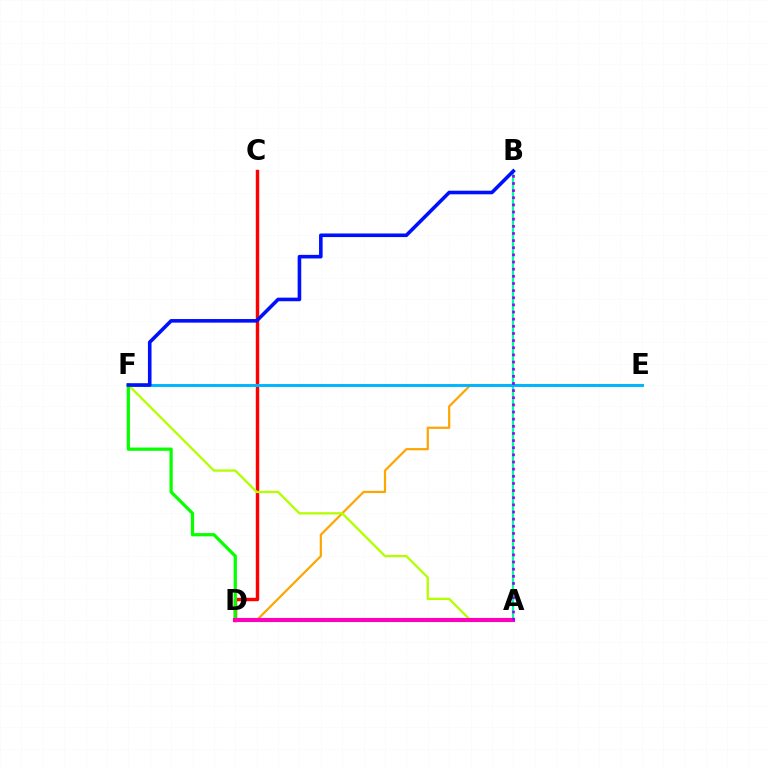{('D', 'E'): [{'color': '#ffa500', 'line_style': 'solid', 'thickness': 1.59}], ('A', 'B'): [{'color': '#00ff9d', 'line_style': 'solid', 'thickness': 1.64}, {'color': '#9b00ff', 'line_style': 'dotted', 'thickness': 1.94}], ('C', 'D'): [{'color': '#ff0000', 'line_style': 'solid', 'thickness': 2.47}], ('E', 'F'): [{'color': '#00b5ff', 'line_style': 'solid', 'thickness': 2.12}], ('A', 'F'): [{'color': '#b3ff00', 'line_style': 'solid', 'thickness': 1.66}], ('D', 'F'): [{'color': '#08ff00', 'line_style': 'solid', 'thickness': 2.34}], ('B', 'F'): [{'color': '#0010ff', 'line_style': 'solid', 'thickness': 2.59}], ('A', 'D'): [{'color': '#ff00bd', 'line_style': 'solid', 'thickness': 2.96}]}